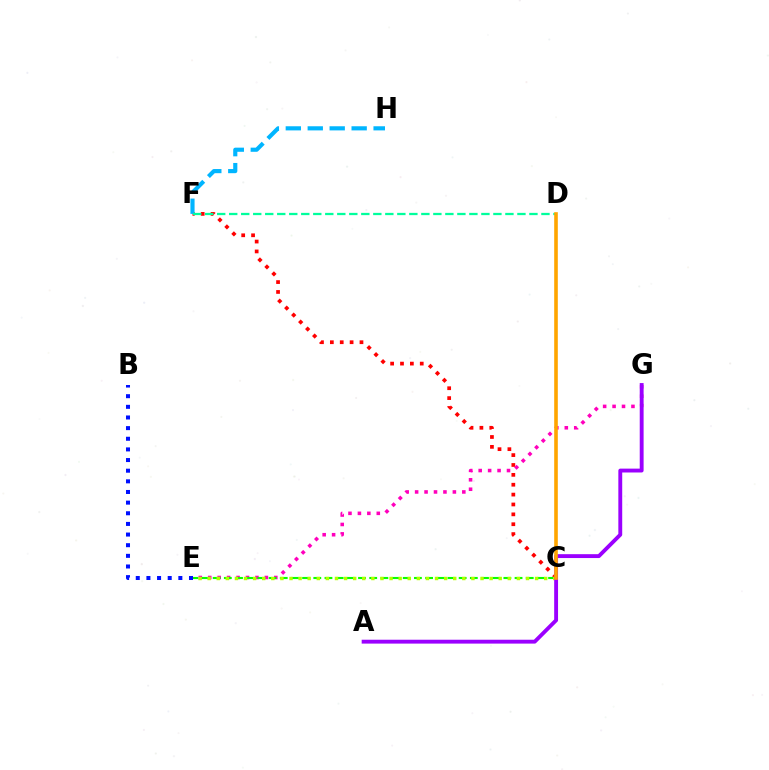{('C', 'F'): [{'color': '#ff0000', 'line_style': 'dotted', 'thickness': 2.68}], ('F', 'H'): [{'color': '#00b5ff', 'line_style': 'dashed', 'thickness': 2.98}], ('E', 'G'): [{'color': '#ff00bd', 'line_style': 'dotted', 'thickness': 2.56}], ('C', 'E'): [{'color': '#08ff00', 'line_style': 'dashed', 'thickness': 1.52}, {'color': '#b3ff00', 'line_style': 'dotted', 'thickness': 2.47}], ('A', 'G'): [{'color': '#9b00ff', 'line_style': 'solid', 'thickness': 2.79}], ('D', 'F'): [{'color': '#00ff9d', 'line_style': 'dashed', 'thickness': 1.63}], ('B', 'E'): [{'color': '#0010ff', 'line_style': 'dotted', 'thickness': 2.89}], ('C', 'D'): [{'color': '#ffa500', 'line_style': 'solid', 'thickness': 2.6}]}